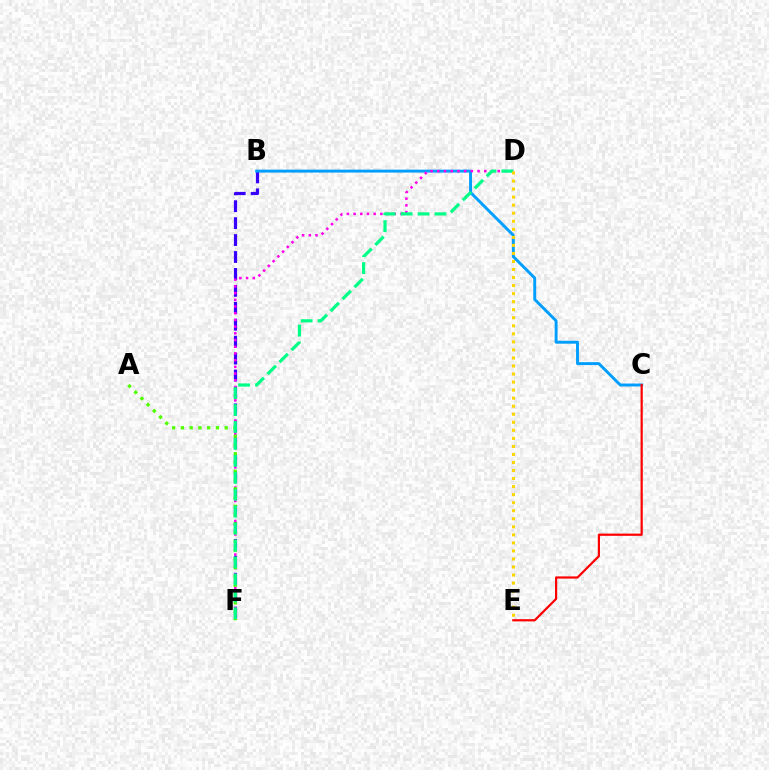{('B', 'F'): [{'color': '#3700ff', 'line_style': 'dashed', 'thickness': 2.3}], ('B', 'C'): [{'color': '#009eff', 'line_style': 'solid', 'thickness': 2.1}], ('C', 'E'): [{'color': '#ff0000', 'line_style': 'solid', 'thickness': 1.59}], ('D', 'F'): [{'color': '#ff00ed', 'line_style': 'dotted', 'thickness': 1.82}, {'color': '#00ff86', 'line_style': 'dashed', 'thickness': 2.3}], ('A', 'F'): [{'color': '#4fff00', 'line_style': 'dotted', 'thickness': 2.38}], ('D', 'E'): [{'color': '#ffd500', 'line_style': 'dotted', 'thickness': 2.18}]}